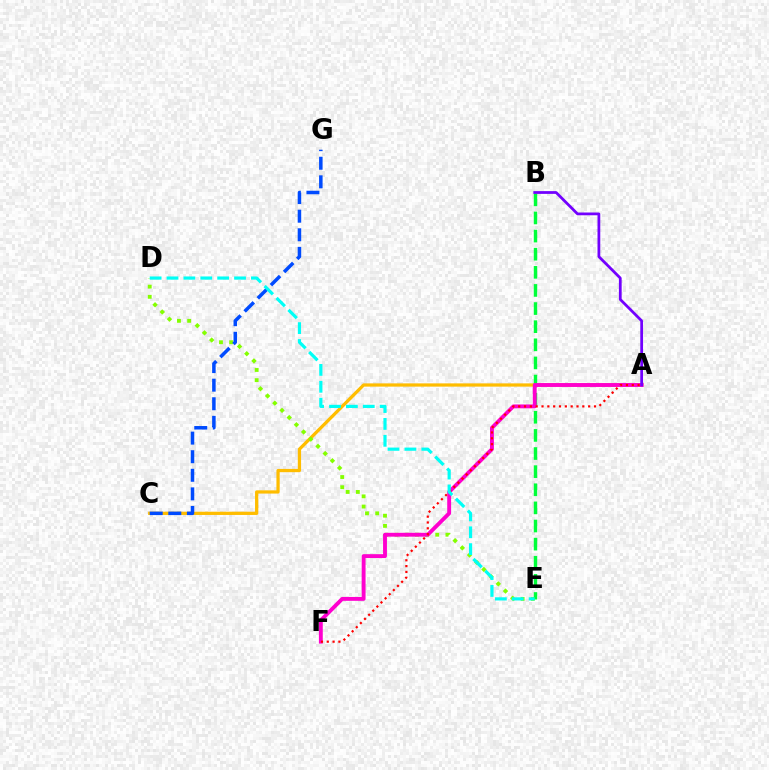{('A', 'C'): [{'color': '#ffbd00', 'line_style': 'solid', 'thickness': 2.34}], ('D', 'E'): [{'color': '#84ff00', 'line_style': 'dotted', 'thickness': 2.77}, {'color': '#00fff6', 'line_style': 'dashed', 'thickness': 2.29}], ('B', 'E'): [{'color': '#00ff39', 'line_style': 'dashed', 'thickness': 2.46}], ('C', 'G'): [{'color': '#004bff', 'line_style': 'dashed', 'thickness': 2.52}], ('A', 'F'): [{'color': '#ff00cf', 'line_style': 'solid', 'thickness': 2.79}, {'color': '#ff0000', 'line_style': 'dotted', 'thickness': 1.58}], ('A', 'B'): [{'color': '#7200ff', 'line_style': 'solid', 'thickness': 1.99}]}